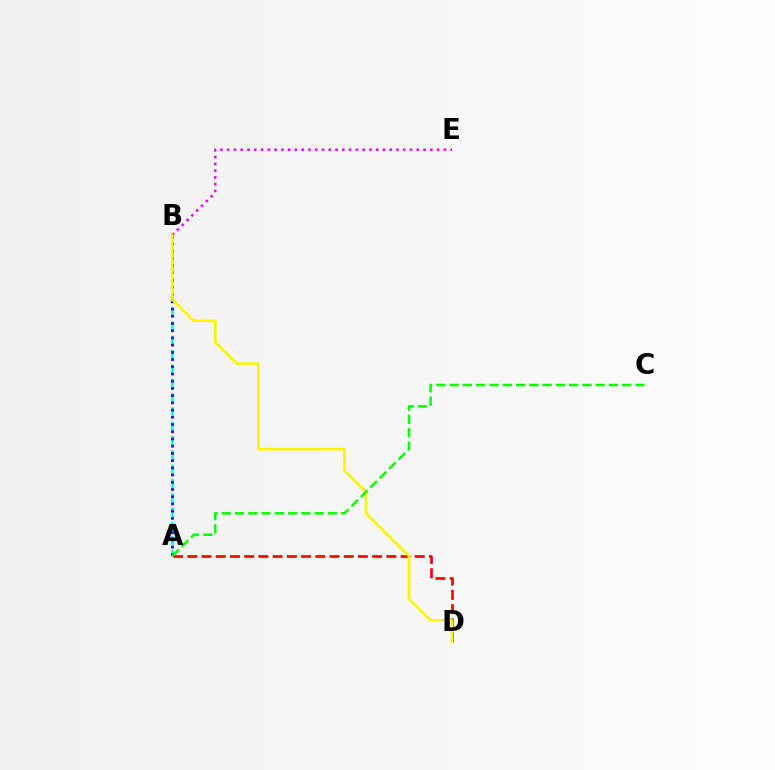{('A', 'B'): [{'color': '#00fff6', 'line_style': 'dashed', 'thickness': 1.94}, {'color': '#0010ff', 'line_style': 'dotted', 'thickness': 1.96}], ('A', 'D'): [{'color': '#ff0000', 'line_style': 'dashed', 'thickness': 1.93}], ('B', 'E'): [{'color': '#ee00ff', 'line_style': 'dotted', 'thickness': 1.84}], ('B', 'D'): [{'color': '#fcf500', 'line_style': 'solid', 'thickness': 1.87}], ('A', 'C'): [{'color': '#08ff00', 'line_style': 'dashed', 'thickness': 1.8}]}